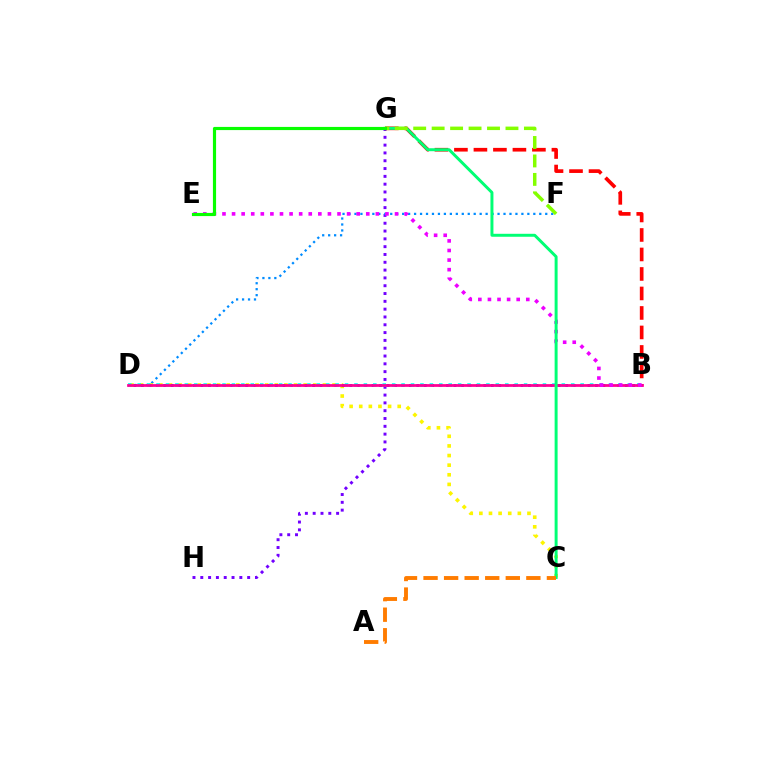{('G', 'H'): [{'color': '#7200ff', 'line_style': 'dotted', 'thickness': 2.12}], ('D', 'F'): [{'color': '#008cff', 'line_style': 'dotted', 'thickness': 1.62}], ('C', 'D'): [{'color': '#fcf500', 'line_style': 'dotted', 'thickness': 2.61}], ('B', 'G'): [{'color': '#ff0000', 'line_style': 'dashed', 'thickness': 2.65}], ('B', 'D'): [{'color': '#0010ff', 'line_style': 'dotted', 'thickness': 2.02}, {'color': '#00fff6', 'line_style': 'dotted', 'thickness': 2.56}, {'color': '#ff0094', 'line_style': 'solid', 'thickness': 1.98}], ('B', 'E'): [{'color': '#ee00ff', 'line_style': 'dotted', 'thickness': 2.6}], ('C', 'G'): [{'color': '#00ff74', 'line_style': 'solid', 'thickness': 2.14}], ('F', 'G'): [{'color': '#84ff00', 'line_style': 'dashed', 'thickness': 2.51}], ('A', 'C'): [{'color': '#ff7c00', 'line_style': 'dashed', 'thickness': 2.79}], ('E', 'G'): [{'color': '#08ff00', 'line_style': 'solid', 'thickness': 2.28}]}